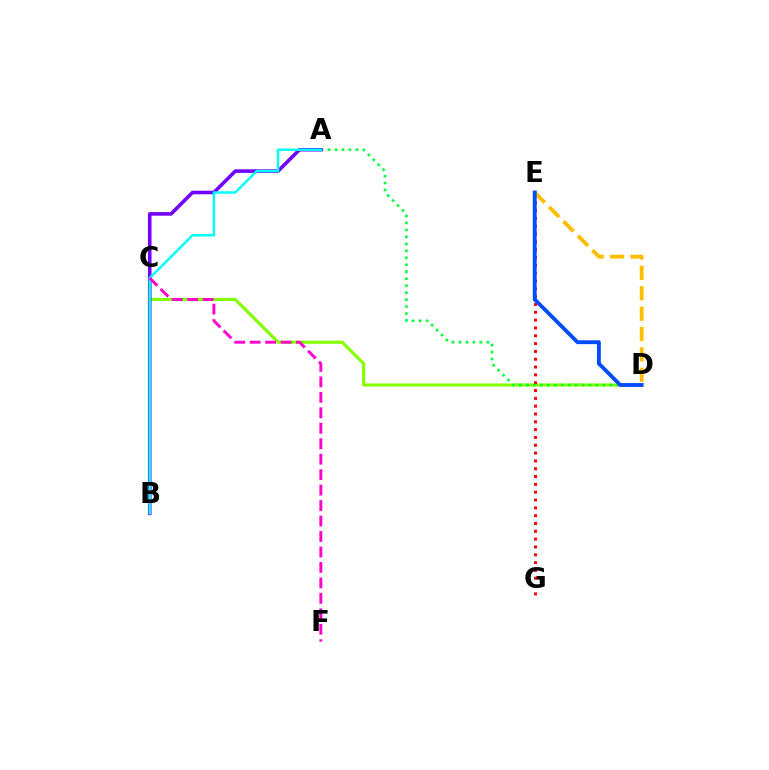{('C', 'D'): [{'color': '#84ff00', 'line_style': 'solid', 'thickness': 2.25}], ('E', 'G'): [{'color': '#ff0000', 'line_style': 'dotted', 'thickness': 2.13}], ('A', 'D'): [{'color': '#00ff39', 'line_style': 'dotted', 'thickness': 1.89}], ('D', 'E'): [{'color': '#ffbd00', 'line_style': 'dashed', 'thickness': 2.77}, {'color': '#004bff', 'line_style': 'solid', 'thickness': 2.77}], ('A', 'B'): [{'color': '#7200ff', 'line_style': 'solid', 'thickness': 2.58}, {'color': '#00fff6', 'line_style': 'solid', 'thickness': 1.75}], ('C', 'F'): [{'color': '#ff00cf', 'line_style': 'dashed', 'thickness': 2.1}]}